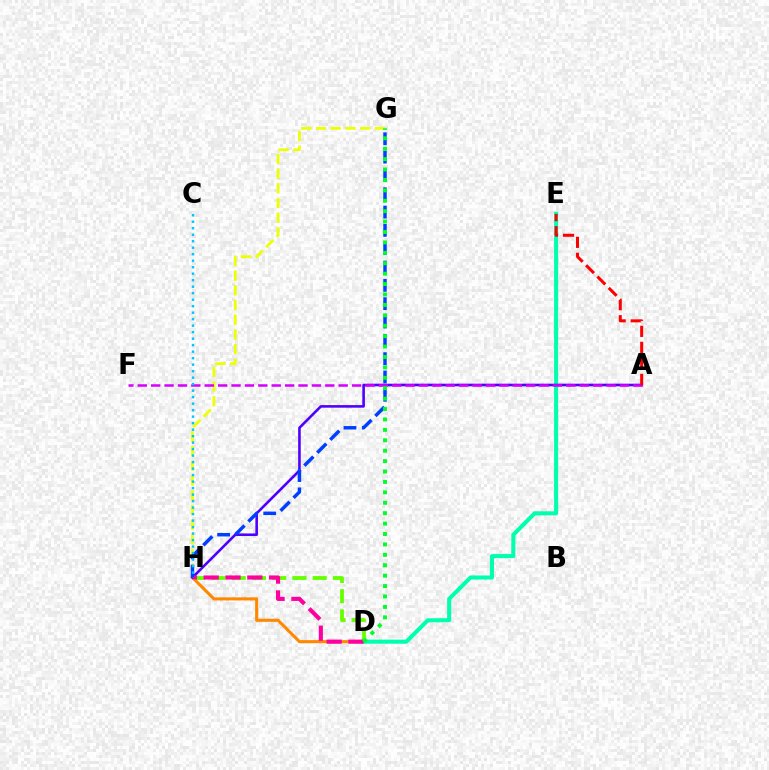{('G', 'H'): [{'color': '#eeff00', 'line_style': 'dashed', 'thickness': 2.0}, {'color': '#003fff', 'line_style': 'dashed', 'thickness': 2.49}], ('D', 'H'): [{'color': '#ff8800', 'line_style': 'solid', 'thickness': 2.21}, {'color': '#66ff00', 'line_style': 'dashed', 'thickness': 2.75}, {'color': '#ff00a0', 'line_style': 'dashed', 'thickness': 2.97}], ('D', 'E'): [{'color': '#00ffaf', 'line_style': 'solid', 'thickness': 2.93}], ('A', 'H'): [{'color': '#4f00ff', 'line_style': 'solid', 'thickness': 1.87}], ('A', 'F'): [{'color': '#d600ff', 'line_style': 'dashed', 'thickness': 1.82}], ('D', 'G'): [{'color': '#00ff27', 'line_style': 'dotted', 'thickness': 2.83}], ('C', 'H'): [{'color': '#00c7ff', 'line_style': 'dotted', 'thickness': 1.77}], ('A', 'E'): [{'color': '#ff0000', 'line_style': 'dashed', 'thickness': 2.18}]}